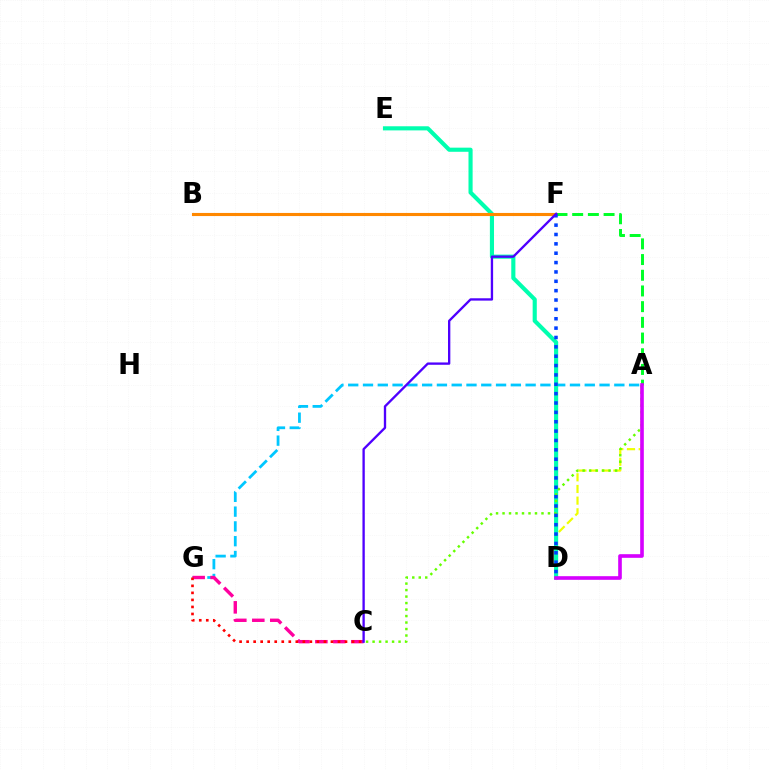{('A', 'G'): [{'color': '#00c7ff', 'line_style': 'dashed', 'thickness': 2.01}], ('A', 'D'): [{'color': '#eeff00', 'line_style': 'dashed', 'thickness': 1.58}, {'color': '#d600ff', 'line_style': 'solid', 'thickness': 2.61}], ('D', 'E'): [{'color': '#00ffaf', 'line_style': 'solid', 'thickness': 2.97}], ('C', 'G'): [{'color': '#ff00a0', 'line_style': 'dashed', 'thickness': 2.44}, {'color': '#ff0000', 'line_style': 'dotted', 'thickness': 1.91}], ('B', 'F'): [{'color': '#ff8800', 'line_style': 'solid', 'thickness': 2.24}], ('A', 'F'): [{'color': '#00ff27', 'line_style': 'dashed', 'thickness': 2.13}], ('A', 'C'): [{'color': '#66ff00', 'line_style': 'dotted', 'thickness': 1.76}], ('D', 'F'): [{'color': '#003fff', 'line_style': 'dotted', 'thickness': 2.54}], ('C', 'F'): [{'color': '#4f00ff', 'line_style': 'solid', 'thickness': 1.68}]}